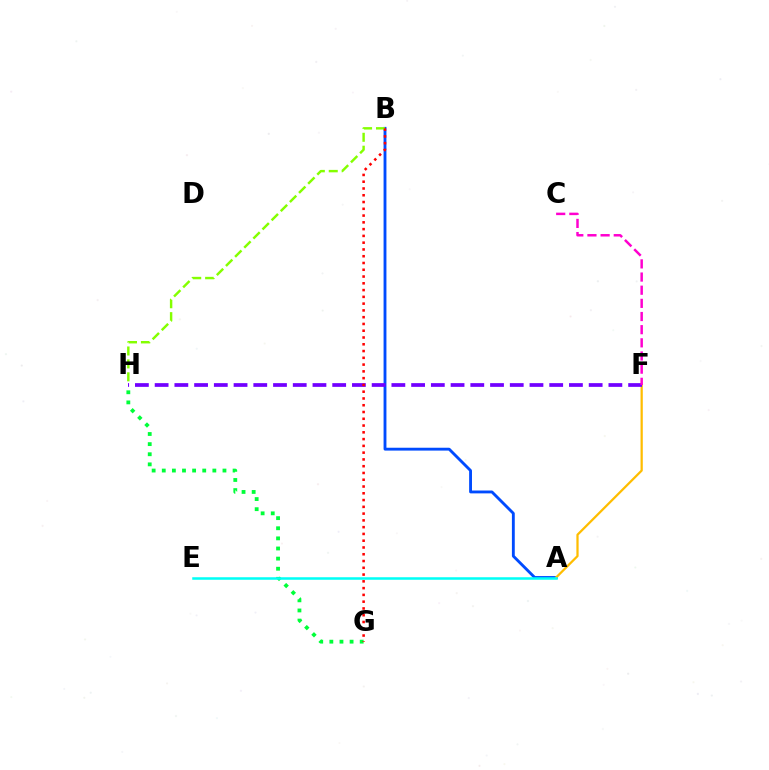{('G', 'H'): [{'color': '#00ff39', 'line_style': 'dotted', 'thickness': 2.75}], ('A', 'B'): [{'color': '#004bff', 'line_style': 'solid', 'thickness': 2.06}], ('B', 'H'): [{'color': '#84ff00', 'line_style': 'dashed', 'thickness': 1.75}], ('A', 'F'): [{'color': '#ffbd00', 'line_style': 'solid', 'thickness': 1.62}], ('F', 'H'): [{'color': '#7200ff', 'line_style': 'dashed', 'thickness': 2.68}], ('B', 'G'): [{'color': '#ff0000', 'line_style': 'dotted', 'thickness': 1.84}], ('C', 'F'): [{'color': '#ff00cf', 'line_style': 'dashed', 'thickness': 1.79}], ('A', 'E'): [{'color': '#00fff6', 'line_style': 'solid', 'thickness': 1.82}]}